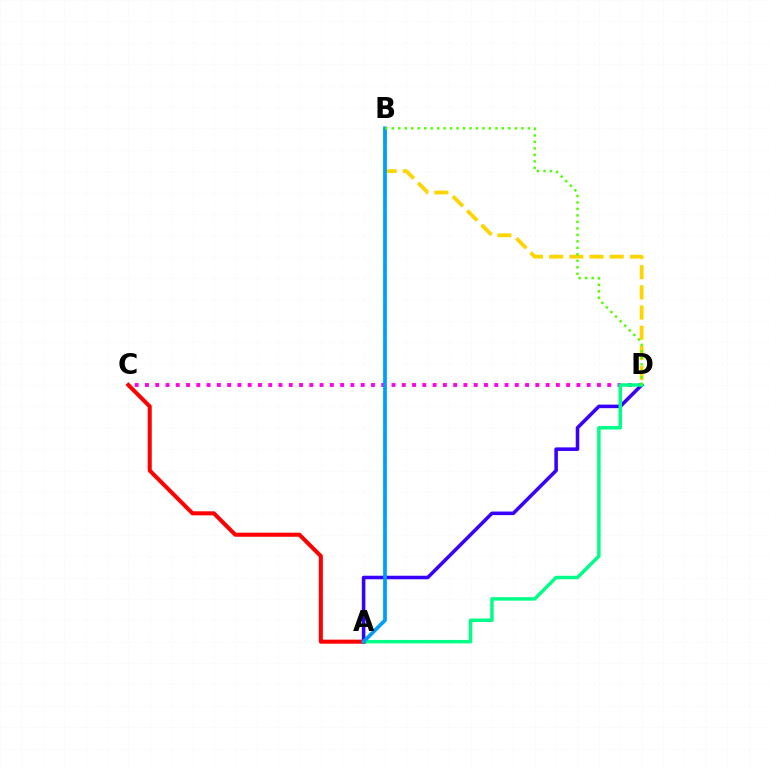{('C', 'D'): [{'color': '#ff00ed', 'line_style': 'dotted', 'thickness': 2.79}], ('A', 'D'): [{'color': '#3700ff', 'line_style': 'solid', 'thickness': 2.56}, {'color': '#00ff86', 'line_style': 'solid', 'thickness': 2.51}], ('B', 'D'): [{'color': '#ffd500', 'line_style': 'dashed', 'thickness': 2.74}, {'color': '#4fff00', 'line_style': 'dotted', 'thickness': 1.76}], ('A', 'C'): [{'color': '#ff0000', 'line_style': 'solid', 'thickness': 2.92}], ('A', 'B'): [{'color': '#009eff', 'line_style': 'solid', 'thickness': 2.7}]}